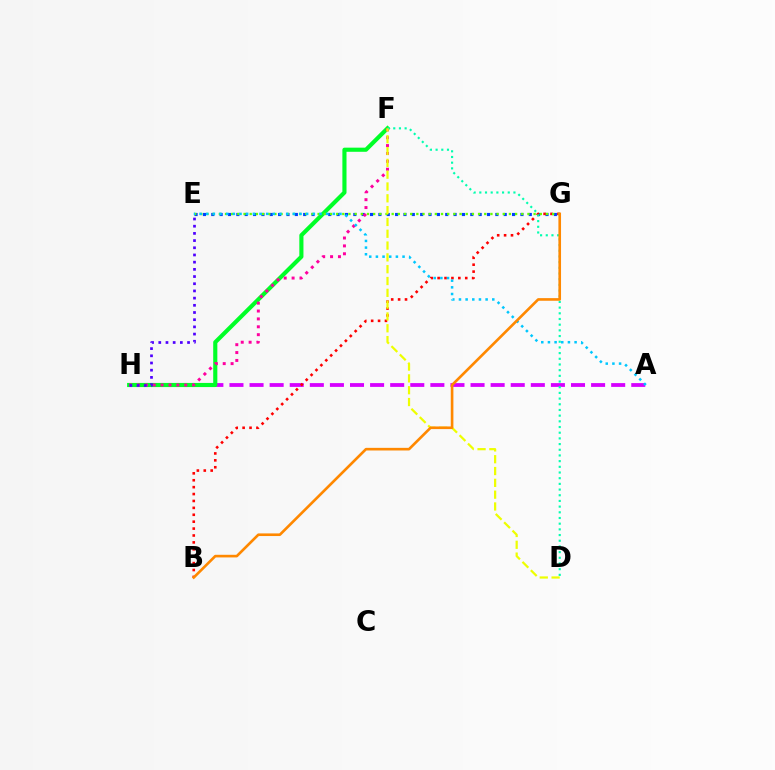{('E', 'G'): [{'color': '#003fff', 'line_style': 'dotted', 'thickness': 2.27}, {'color': '#66ff00', 'line_style': 'dotted', 'thickness': 1.68}], ('A', 'H'): [{'color': '#d600ff', 'line_style': 'dashed', 'thickness': 2.73}], ('F', 'H'): [{'color': '#00ff27', 'line_style': 'solid', 'thickness': 2.98}, {'color': '#ff00a0', 'line_style': 'dotted', 'thickness': 2.14}], ('B', 'G'): [{'color': '#ff0000', 'line_style': 'dotted', 'thickness': 1.88}, {'color': '#ff8800', 'line_style': 'solid', 'thickness': 1.9}], ('E', 'H'): [{'color': '#4f00ff', 'line_style': 'dotted', 'thickness': 1.95}], ('D', 'F'): [{'color': '#00ffaf', 'line_style': 'dotted', 'thickness': 1.54}, {'color': '#eeff00', 'line_style': 'dashed', 'thickness': 1.61}], ('A', 'E'): [{'color': '#00c7ff', 'line_style': 'dotted', 'thickness': 1.81}]}